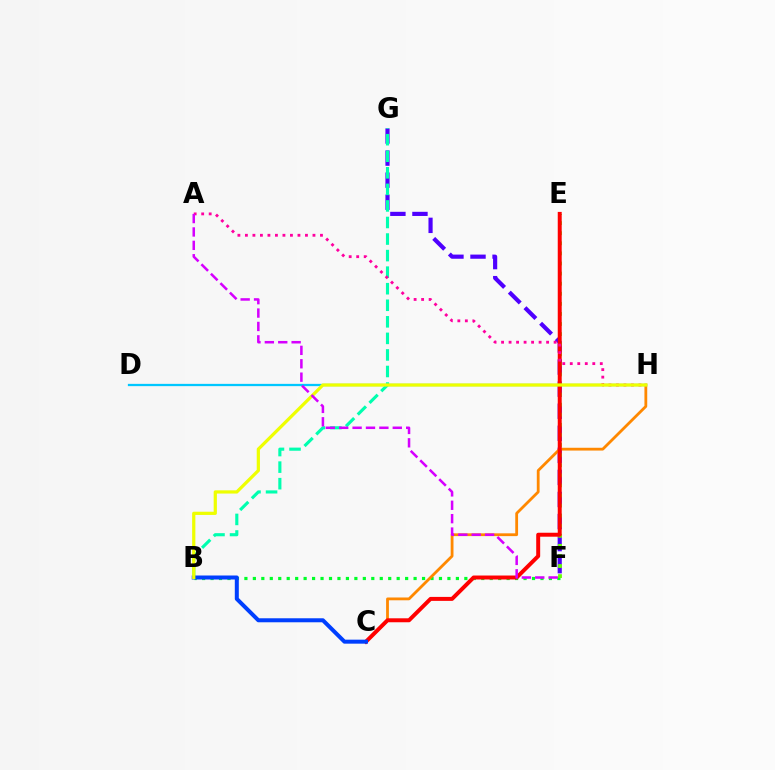{('F', 'G'): [{'color': '#4f00ff', 'line_style': 'dashed', 'thickness': 3.0}], ('B', 'G'): [{'color': '#00ffaf', 'line_style': 'dashed', 'thickness': 2.25}], ('B', 'F'): [{'color': '#00ff27', 'line_style': 'dotted', 'thickness': 2.3}], ('E', 'F'): [{'color': '#66ff00', 'line_style': 'dotted', 'thickness': 2.74}], ('C', 'H'): [{'color': '#ff8800', 'line_style': 'solid', 'thickness': 2.02}], ('D', 'H'): [{'color': '#00c7ff', 'line_style': 'solid', 'thickness': 1.64}], ('C', 'E'): [{'color': '#ff0000', 'line_style': 'solid', 'thickness': 2.85}], ('B', 'C'): [{'color': '#003fff', 'line_style': 'solid', 'thickness': 2.88}], ('A', 'H'): [{'color': '#ff00a0', 'line_style': 'dotted', 'thickness': 2.04}], ('B', 'H'): [{'color': '#eeff00', 'line_style': 'solid', 'thickness': 2.32}], ('A', 'F'): [{'color': '#d600ff', 'line_style': 'dashed', 'thickness': 1.82}]}